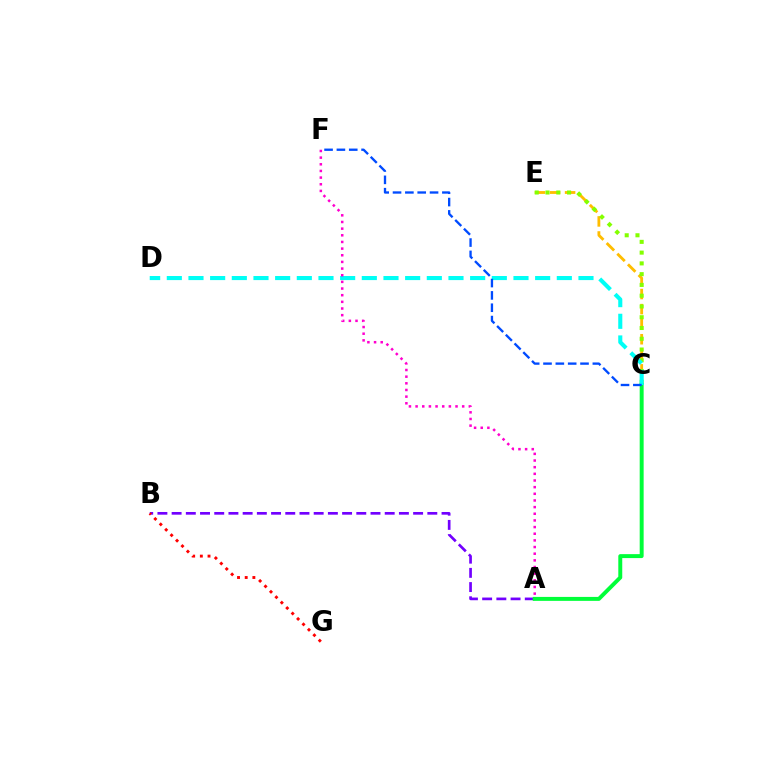{('C', 'E'): [{'color': '#ffbd00', 'line_style': 'dashed', 'thickness': 2.05}, {'color': '#84ff00', 'line_style': 'dotted', 'thickness': 2.93}], ('A', 'B'): [{'color': '#7200ff', 'line_style': 'dashed', 'thickness': 1.93}], ('A', 'C'): [{'color': '#00ff39', 'line_style': 'solid', 'thickness': 2.84}], ('B', 'G'): [{'color': '#ff0000', 'line_style': 'dotted', 'thickness': 2.09}], ('C', 'D'): [{'color': '#00fff6', 'line_style': 'dashed', 'thickness': 2.94}], ('C', 'F'): [{'color': '#004bff', 'line_style': 'dashed', 'thickness': 1.68}], ('A', 'F'): [{'color': '#ff00cf', 'line_style': 'dotted', 'thickness': 1.81}]}